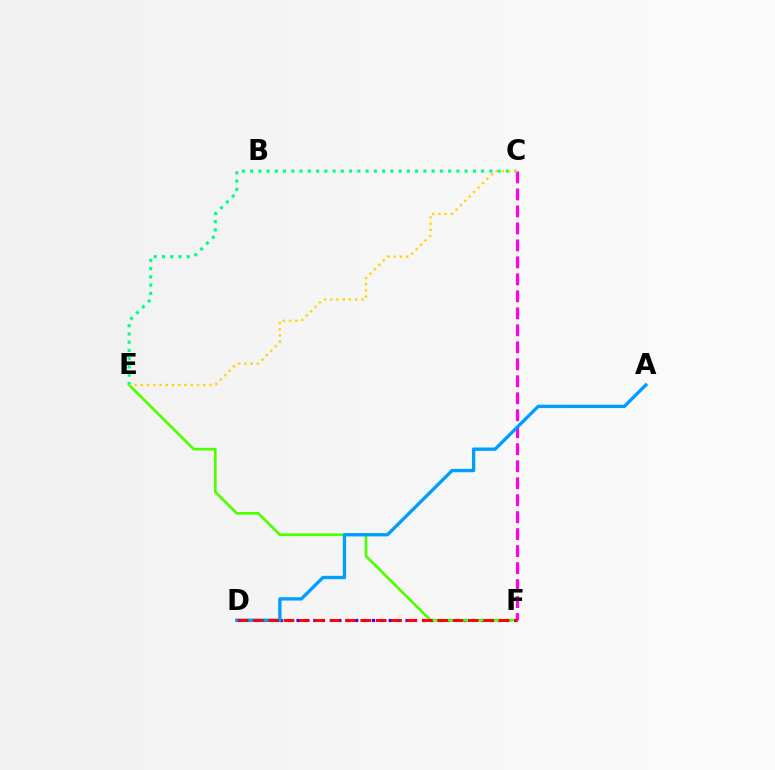{('D', 'F'): [{'color': '#3700ff', 'line_style': 'dotted', 'thickness': 2.28}, {'color': '#ff0000', 'line_style': 'dashed', 'thickness': 2.09}], ('E', 'F'): [{'color': '#4fff00', 'line_style': 'solid', 'thickness': 1.94}], ('C', 'F'): [{'color': '#ff00ed', 'line_style': 'dashed', 'thickness': 2.31}], ('C', 'E'): [{'color': '#00ff86', 'line_style': 'dotted', 'thickness': 2.24}, {'color': '#ffd500', 'line_style': 'dotted', 'thickness': 1.7}], ('A', 'D'): [{'color': '#009eff', 'line_style': 'solid', 'thickness': 2.4}]}